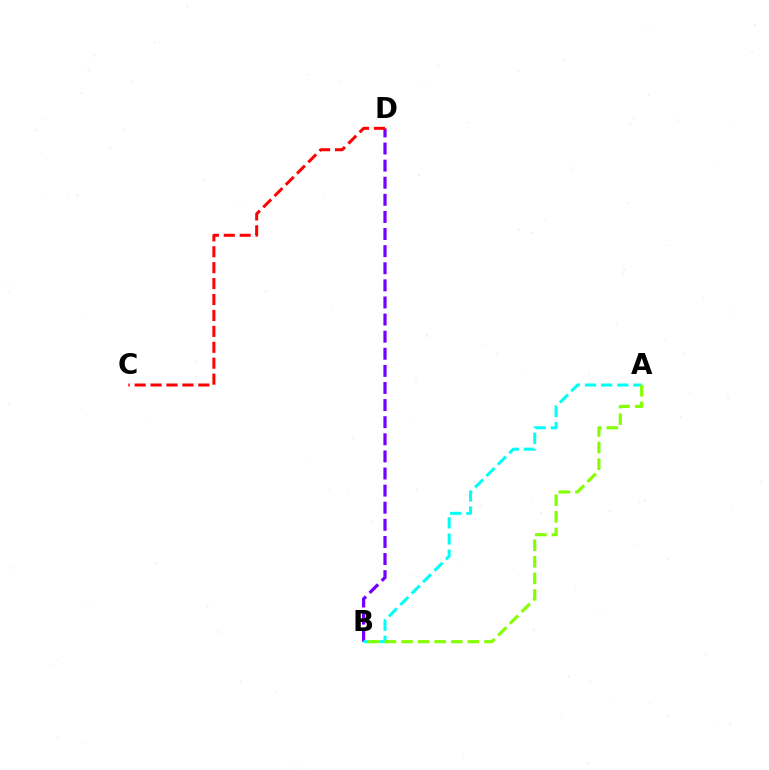{('B', 'D'): [{'color': '#7200ff', 'line_style': 'dashed', 'thickness': 2.32}], ('C', 'D'): [{'color': '#ff0000', 'line_style': 'dashed', 'thickness': 2.16}], ('A', 'B'): [{'color': '#00fff6', 'line_style': 'dashed', 'thickness': 2.19}, {'color': '#84ff00', 'line_style': 'dashed', 'thickness': 2.25}]}